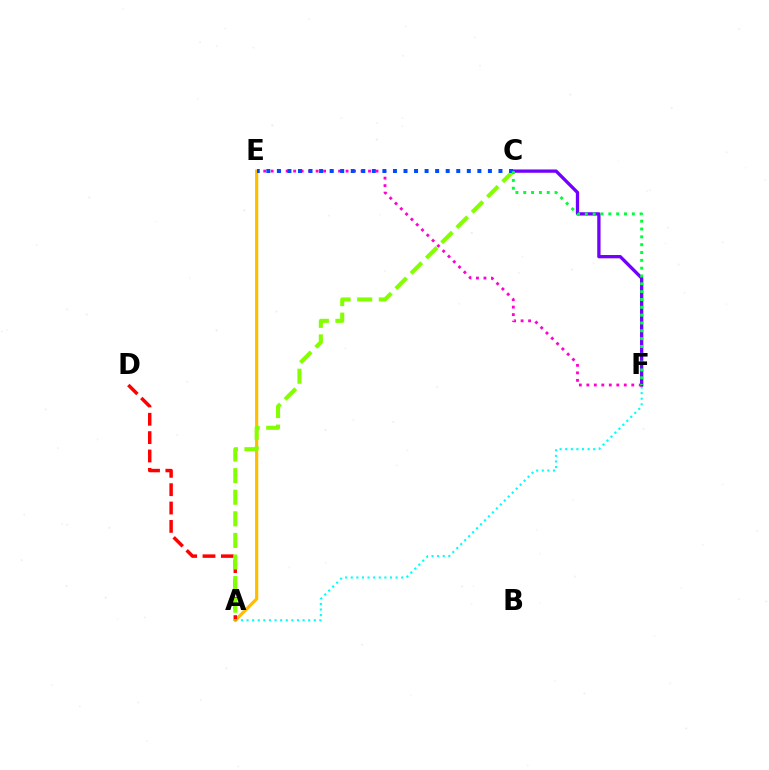{('A', 'F'): [{'color': '#00fff6', 'line_style': 'dotted', 'thickness': 1.52}], ('C', 'F'): [{'color': '#7200ff', 'line_style': 'solid', 'thickness': 2.38}, {'color': '#00ff39', 'line_style': 'dotted', 'thickness': 2.13}], ('E', 'F'): [{'color': '#ff00cf', 'line_style': 'dotted', 'thickness': 2.03}], ('A', 'E'): [{'color': '#ffbd00', 'line_style': 'solid', 'thickness': 2.3}], ('A', 'D'): [{'color': '#ff0000', 'line_style': 'dashed', 'thickness': 2.49}], ('A', 'C'): [{'color': '#84ff00', 'line_style': 'dashed', 'thickness': 2.93}], ('C', 'E'): [{'color': '#004bff', 'line_style': 'dotted', 'thickness': 2.87}]}